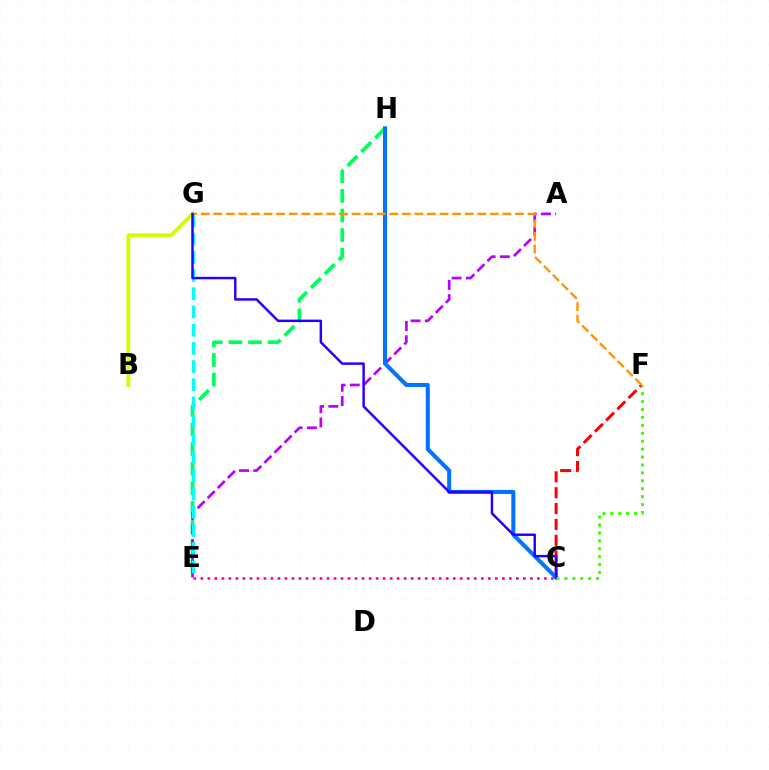{('E', 'H'): [{'color': '#00ff5c', 'line_style': 'dashed', 'thickness': 2.66}], ('A', 'E'): [{'color': '#b900ff', 'line_style': 'dashed', 'thickness': 1.94}], ('B', 'G'): [{'color': '#d1ff00', 'line_style': 'solid', 'thickness': 2.76}], ('C', 'F'): [{'color': '#ff0000', 'line_style': 'dashed', 'thickness': 2.15}, {'color': '#3dff00', 'line_style': 'dotted', 'thickness': 2.15}], ('C', 'H'): [{'color': '#0074ff', 'line_style': 'solid', 'thickness': 2.92}], ('E', 'G'): [{'color': '#00fff6', 'line_style': 'dashed', 'thickness': 2.47}], ('F', 'G'): [{'color': '#ff9400', 'line_style': 'dashed', 'thickness': 1.71}], ('C', 'G'): [{'color': '#2500ff', 'line_style': 'solid', 'thickness': 1.77}], ('C', 'E'): [{'color': '#ff00ac', 'line_style': 'dotted', 'thickness': 1.9}]}